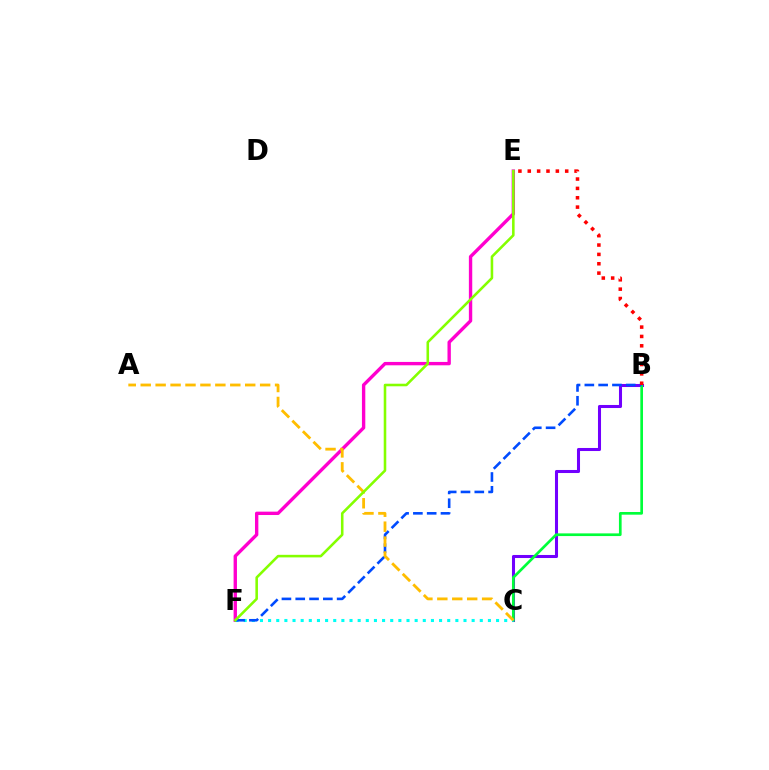{('E', 'F'): [{'color': '#ff00cf', 'line_style': 'solid', 'thickness': 2.42}, {'color': '#84ff00', 'line_style': 'solid', 'thickness': 1.85}], ('B', 'C'): [{'color': '#7200ff', 'line_style': 'solid', 'thickness': 2.19}, {'color': '#00ff39', 'line_style': 'solid', 'thickness': 1.93}], ('C', 'F'): [{'color': '#00fff6', 'line_style': 'dotted', 'thickness': 2.21}], ('B', 'F'): [{'color': '#004bff', 'line_style': 'dashed', 'thickness': 1.87}], ('B', 'E'): [{'color': '#ff0000', 'line_style': 'dotted', 'thickness': 2.54}], ('A', 'C'): [{'color': '#ffbd00', 'line_style': 'dashed', 'thickness': 2.03}]}